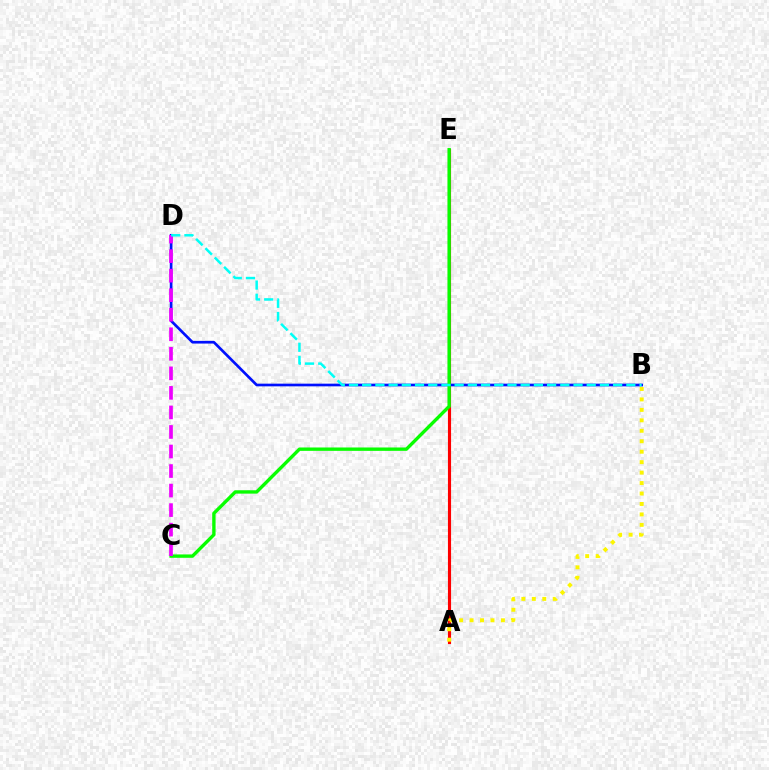{('A', 'E'): [{'color': '#ff0000', 'line_style': 'solid', 'thickness': 2.25}], ('A', 'B'): [{'color': '#fcf500', 'line_style': 'dotted', 'thickness': 2.84}], ('B', 'D'): [{'color': '#0010ff', 'line_style': 'solid', 'thickness': 1.93}, {'color': '#00fff6', 'line_style': 'dashed', 'thickness': 1.79}], ('C', 'E'): [{'color': '#08ff00', 'line_style': 'solid', 'thickness': 2.42}], ('C', 'D'): [{'color': '#ee00ff', 'line_style': 'dashed', 'thickness': 2.65}]}